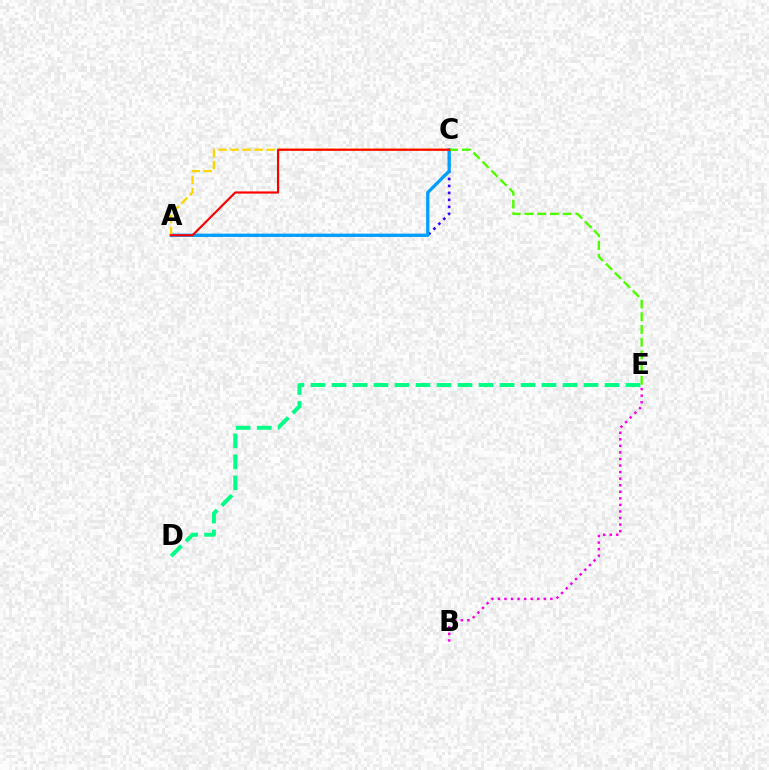{('A', 'C'): [{'color': '#3700ff', 'line_style': 'dotted', 'thickness': 1.9}, {'color': '#009eff', 'line_style': 'solid', 'thickness': 2.36}, {'color': '#ffd500', 'line_style': 'dashed', 'thickness': 1.63}, {'color': '#ff0000', 'line_style': 'solid', 'thickness': 1.57}], ('B', 'E'): [{'color': '#ff00ed', 'line_style': 'dotted', 'thickness': 1.78}], ('D', 'E'): [{'color': '#00ff86', 'line_style': 'dashed', 'thickness': 2.85}], ('C', 'E'): [{'color': '#4fff00', 'line_style': 'dashed', 'thickness': 1.73}]}